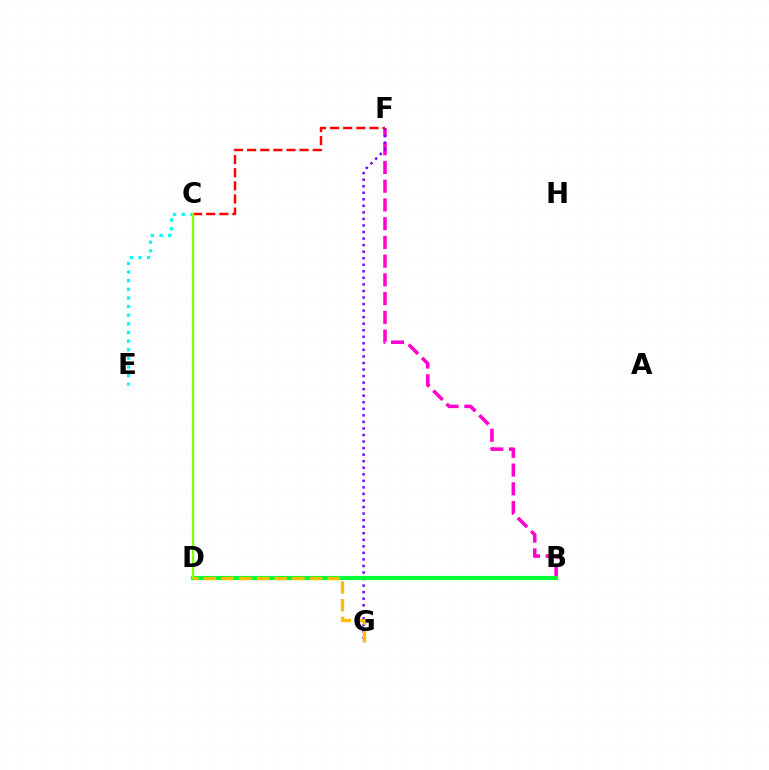{('B', 'D'): [{'color': '#004bff', 'line_style': 'solid', 'thickness': 1.91}, {'color': '#00ff39', 'line_style': 'solid', 'thickness': 2.99}], ('B', 'F'): [{'color': '#ff00cf', 'line_style': 'dashed', 'thickness': 2.54}], ('F', 'G'): [{'color': '#7200ff', 'line_style': 'dotted', 'thickness': 1.78}], ('C', 'E'): [{'color': '#00fff6', 'line_style': 'dotted', 'thickness': 2.35}], ('D', 'G'): [{'color': '#ffbd00', 'line_style': 'dashed', 'thickness': 2.41}], ('C', 'F'): [{'color': '#ff0000', 'line_style': 'dashed', 'thickness': 1.78}], ('C', 'D'): [{'color': '#84ff00', 'line_style': 'solid', 'thickness': 1.66}]}